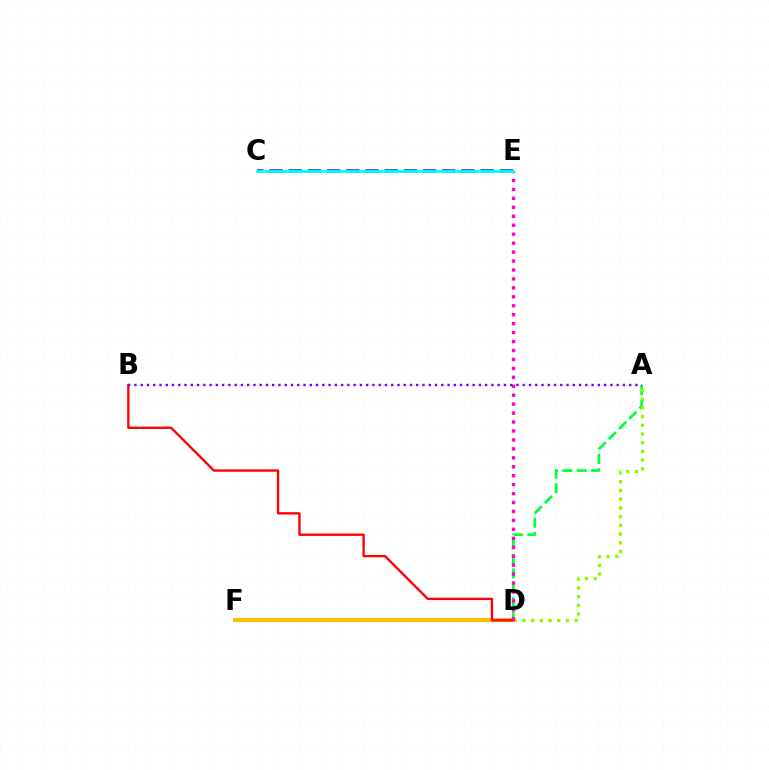{('C', 'E'): [{'color': '#004bff', 'line_style': 'dashed', 'thickness': 2.61}, {'color': '#00fff6', 'line_style': 'solid', 'thickness': 2.02}], ('A', 'D'): [{'color': '#00ff39', 'line_style': 'dashed', 'thickness': 1.96}, {'color': '#84ff00', 'line_style': 'dotted', 'thickness': 2.37}], ('D', 'F'): [{'color': '#ffbd00', 'line_style': 'solid', 'thickness': 2.97}], ('B', 'D'): [{'color': '#ff0000', 'line_style': 'solid', 'thickness': 1.68}], ('D', 'E'): [{'color': '#ff00cf', 'line_style': 'dotted', 'thickness': 2.43}], ('A', 'B'): [{'color': '#7200ff', 'line_style': 'dotted', 'thickness': 1.7}]}